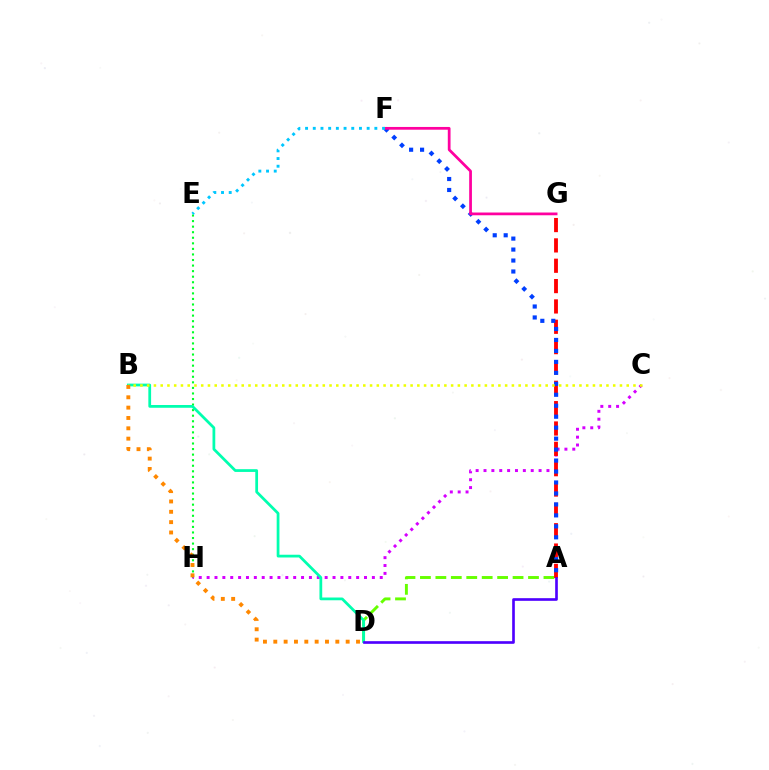{('E', 'H'): [{'color': '#00ff27', 'line_style': 'dotted', 'thickness': 1.51}], ('C', 'H'): [{'color': '#d600ff', 'line_style': 'dotted', 'thickness': 2.14}], ('A', 'D'): [{'color': '#66ff00', 'line_style': 'dashed', 'thickness': 2.1}, {'color': '#4f00ff', 'line_style': 'solid', 'thickness': 1.91}], ('A', 'G'): [{'color': '#ff0000', 'line_style': 'dashed', 'thickness': 2.76}], ('A', 'F'): [{'color': '#003fff', 'line_style': 'dotted', 'thickness': 2.98}], ('F', 'G'): [{'color': '#ff00a0', 'line_style': 'solid', 'thickness': 1.98}], ('B', 'D'): [{'color': '#00ffaf', 'line_style': 'solid', 'thickness': 1.98}, {'color': '#ff8800', 'line_style': 'dotted', 'thickness': 2.81}], ('B', 'C'): [{'color': '#eeff00', 'line_style': 'dotted', 'thickness': 1.84}], ('E', 'F'): [{'color': '#00c7ff', 'line_style': 'dotted', 'thickness': 2.09}]}